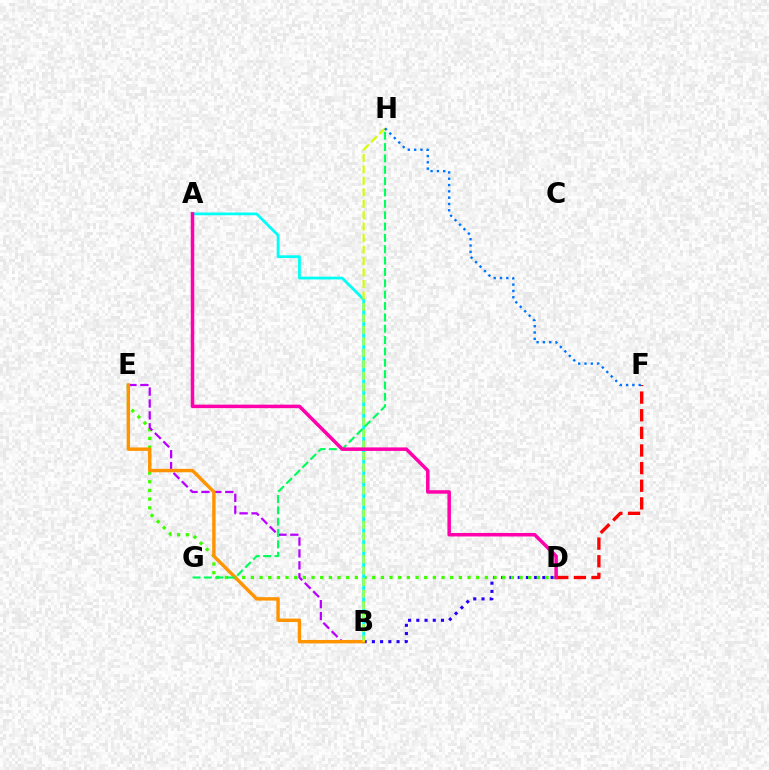{('B', 'D'): [{'color': '#2500ff', 'line_style': 'dotted', 'thickness': 2.24}], ('D', 'E'): [{'color': '#3dff00', 'line_style': 'dotted', 'thickness': 2.35}], ('A', 'B'): [{'color': '#00fff6', 'line_style': 'solid', 'thickness': 1.99}], ('B', 'E'): [{'color': '#b900ff', 'line_style': 'dashed', 'thickness': 1.62}, {'color': '#ff9400', 'line_style': 'solid', 'thickness': 2.46}], ('D', 'F'): [{'color': '#ff0000', 'line_style': 'dashed', 'thickness': 2.39}], ('B', 'H'): [{'color': '#d1ff00', 'line_style': 'dashed', 'thickness': 1.56}], ('G', 'H'): [{'color': '#00ff5c', 'line_style': 'dashed', 'thickness': 1.54}], ('F', 'H'): [{'color': '#0074ff', 'line_style': 'dotted', 'thickness': 1.71}], ('A', 'D'): [{'color': '#ff00ac', 'line_style': 'solid', 'thickness': 2.52}]}